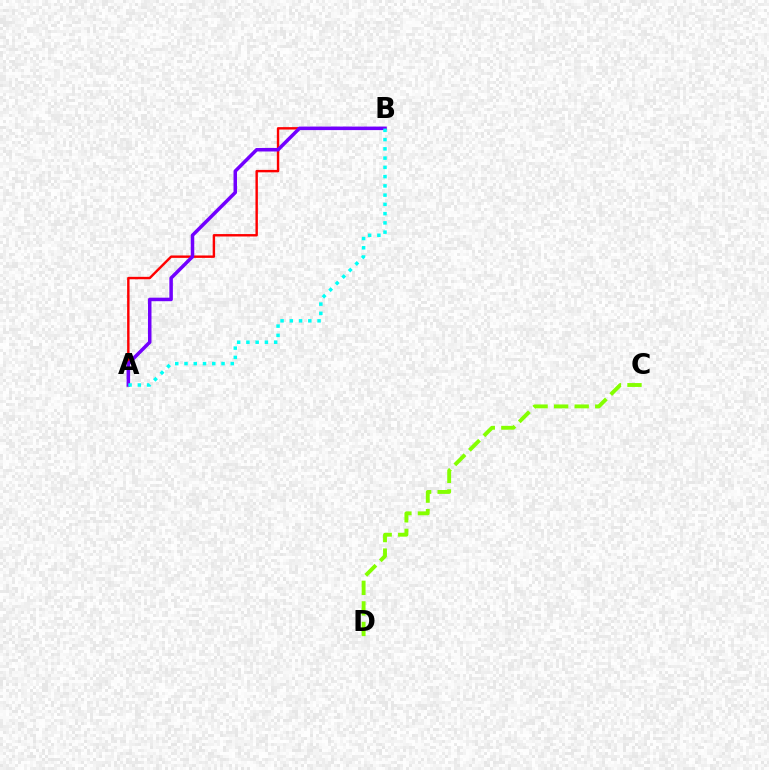{('A', 'B'): [{'color': '#ff0000', 'line_style': 'solid', 'thickness': 1.74}, {'color': '#7200ff', 'line_style': 'solid', 'thickness': 2.53}, {'color': '#00fff6', 'line_style': 'dotted', 'thickness': 2.51}], ('C', 'D'): [{'color': '#84ff00', 'line_style': 'dashed', 'thickness': 2.79}]}